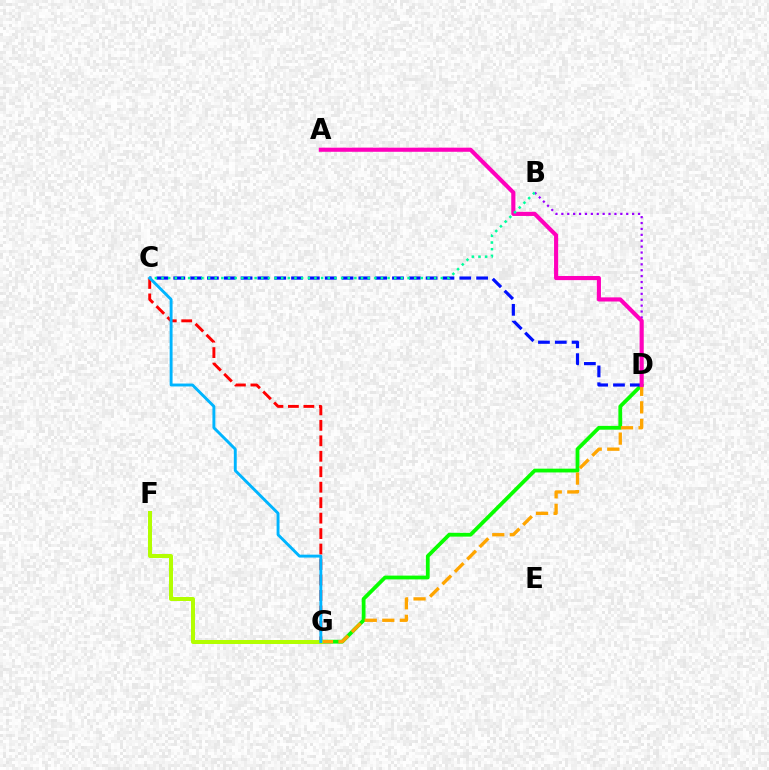{('D', 'G'): [{'color': '#08ff00', 'line_style': 'solid', 'thickness': 2.72}, {'color': '#ffa500', 'line_style': 'dashed', 'thickness': 2.38}], ('C', 'G'): [{'color': '#ff0000', 'line_style': 'dashed', 'thickness': 2.1}, {'color': '#00b5ff', 'line_style': 'solid', 'thickness': 2.09}], ('B', 'D'): [{'color': '#9b00ff', 'line_style': 'dotted', 'thickness': 1.6}], ('F', 'G'): [{'color': '#b3ff00', 'line_style': 'solid', 'thickness': 2.87}], ('C', 'D'): [{'color': '#0010ff', 'line_style': 'dashed', 'thickness': 2.29}], ('A', 'D'): [{'color': '#ff00bd', 'line_style': 'solid', 'thickness': 2.97}], ('B', 'C'): [{'color': '#00ff9d', 'line_style': 'dotted', 'thickness': 1.81}]}